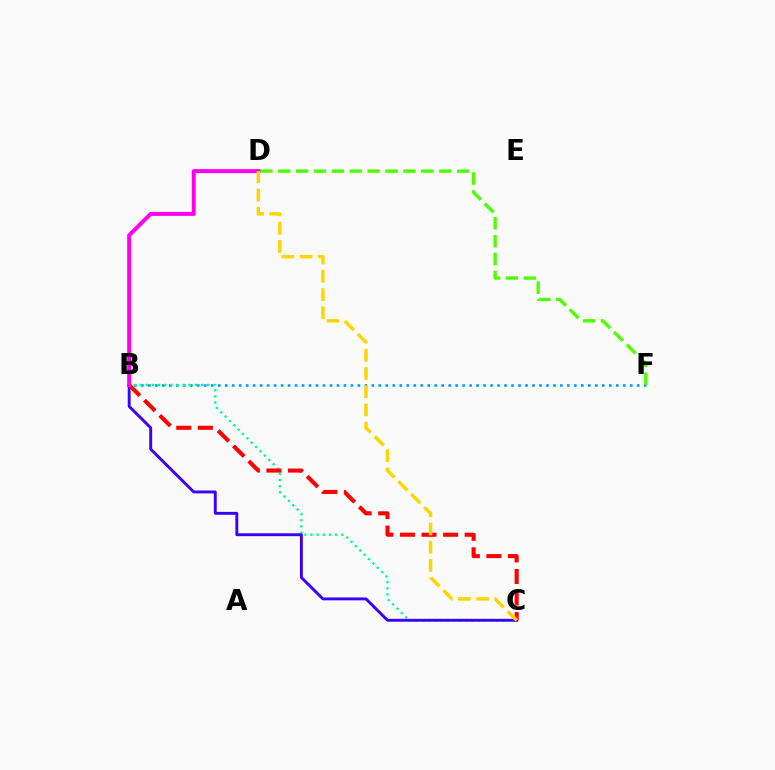{('B', 'F'): [{'color': '#009eff', 'line_style': 'dotted', 'thickness': 1.9}], ('B', 'C'): [{'color': '#00ff86', 'line_style': 'dotted', 'thickness': 1.67}, {'color': '#3700ff', 'line_style': 'solid', 'thickness': 2.08}, {'color': '#ff0000', 'line_style': 'dashed', 'thickness': 2.93}], ('D', 'F'): [{'color': '#4fff00', 'line_style': 'dashed', 'thickness': 2.43}], ('B', 'D'): [{'color': '#ff00ed', 'line_style': 'solid', 'thickness': 2.87}], ('C', 'D'): [{'color': '#ffd500', 'line_style': 'dashed', 'thickness': 2.48}]}